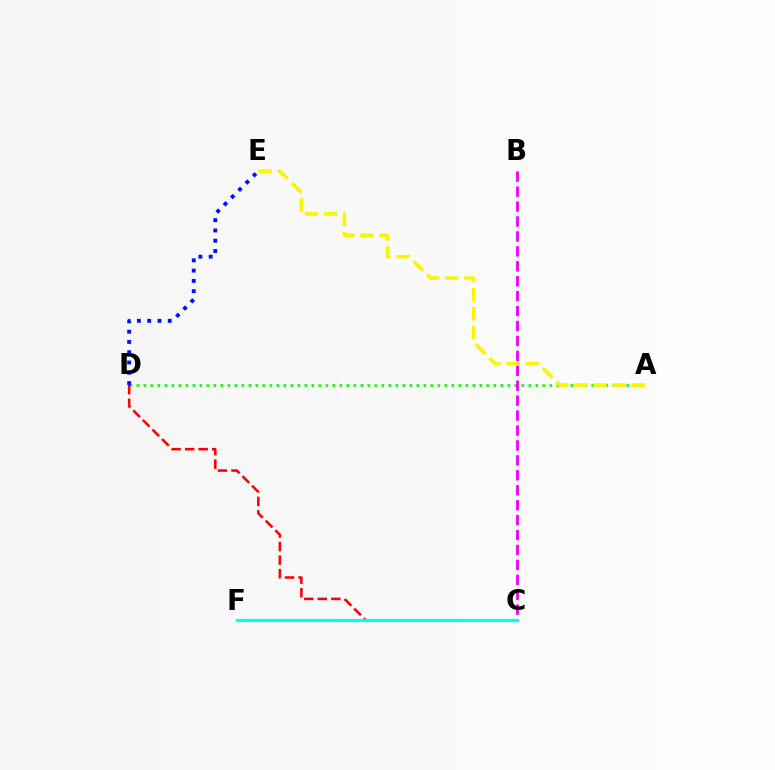{('A', 'D'): [{'color': '#08ff00', 'line_style': 'dotted', 'thickness': 1.9}], ('B', 'C'): [{'color': '#ee00ff', 'line_style': 'dashed', 'thickness': 2.03}], ('C', 'D'): [{'color': '#ff0000', 'line_style': 'dashed', 'thickness': 1.84}], ('C', 'F'): [{'color': '#00fff6', 'line_style': 'solid', 'thickness': 2.31}], ('D', 'E'): [{'color': '#0010ff', 'line_style': 'dotted', 'thickness': 2.79}], ('A', 'E'): [{'color': '#fcf500', 'line_style': 'dashed', 'thickness': 2.61}]}